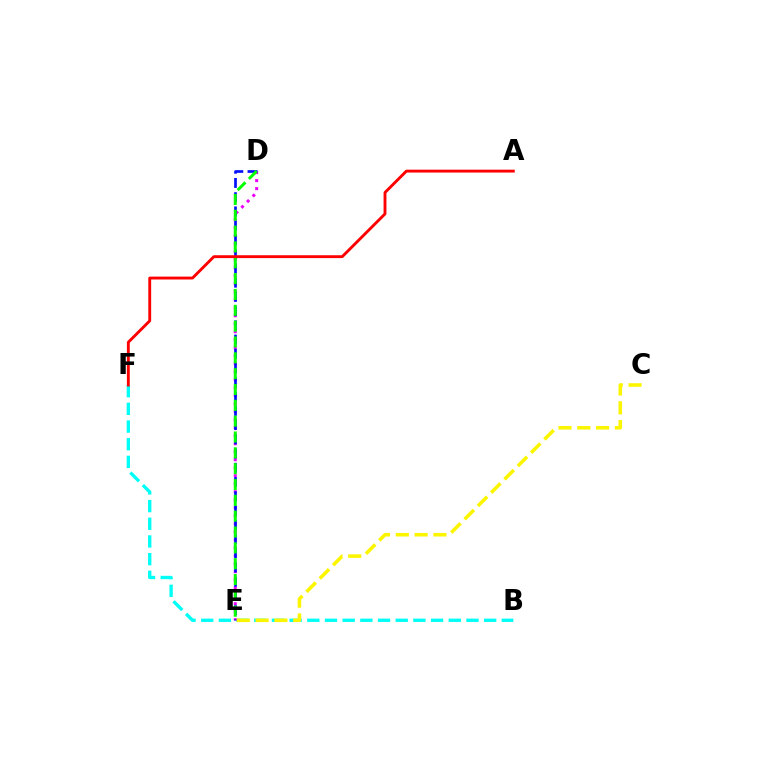{('B', 'F'): [{'color': '#00fff6', 'line_style': 'dashed', 'thickness': 2.4}], ('D', 'E'): [{'color': '#ee00ff', 'line_style': 'dotted', 'thickness': 2.17}, {'color': '#0010ff', 'line_style': 'dashed', 'thickness': 1.93}, {'color': '#08ff00', 'line_style': 'dashed', 'thickness': 2.15}], ('C', 'E'): [{'color': '#fcf500', 'line_style': 'dashed', 'thickness': 2.56}], ('A', 'F'): [{'color': '#ff0000', 'line_style': 'solid', 'thickness': 2.07}]}